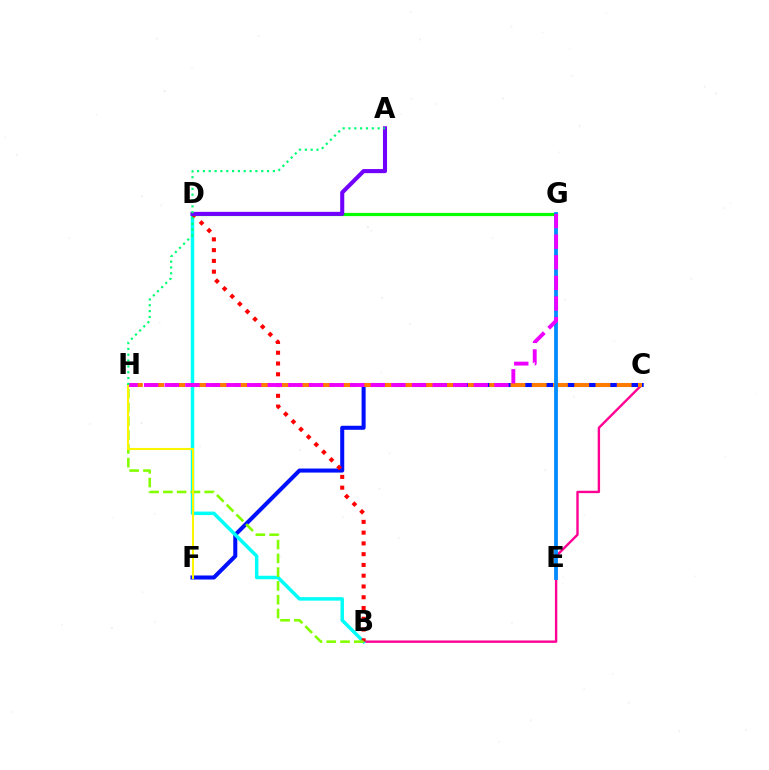{('B', 'C'): [{'color': '#ff0094', 'line_style': 'solid', 'thickness': 1.72}], ('C', 'F'): [{'color': '#0010ff', 'line_style': 'solid', 'thickness': 2.91}], ('B', 'D'): [{'color': '#00fff6', 'line_style': 'solid', 'thickness': 2.51}, {'color': '#ff0000', 'line_style': 'dotted', 'thickness': 2.93}], ('B', 'H'): [{'color': '#84ff00', 'line_style': 'dashed', 'thickness': 1.87}], ('D', 'G'): [{'color': '#08ff00', 'line_style': 'solid', 'thickness': 2.3}], ('C', 'H'): [{'color': '#ff7c00', 'line_style': 'dashed', 'thickness': 2.89}], ('E', 'G'): [{'color': '#008cff', 'line_style': 'solid', 'thickness': 2.73}], ('G', 'H'): [{'color': '#ee00ff', 'line_style': 'dashed', 'thickness': 2.8}], ('A', 'D'): [{'color': '#7200ff', 'line_style': 'solid', 'thickness': 2.94}], ('F', 'H'): [{'color': '#fcf500', 'line_style': 'solid', 'thickness': 1.51}], ('A', 'H'): [{'color': '#00ff74', 'line_style': 'dotted', 'thickness': 1.58}]}